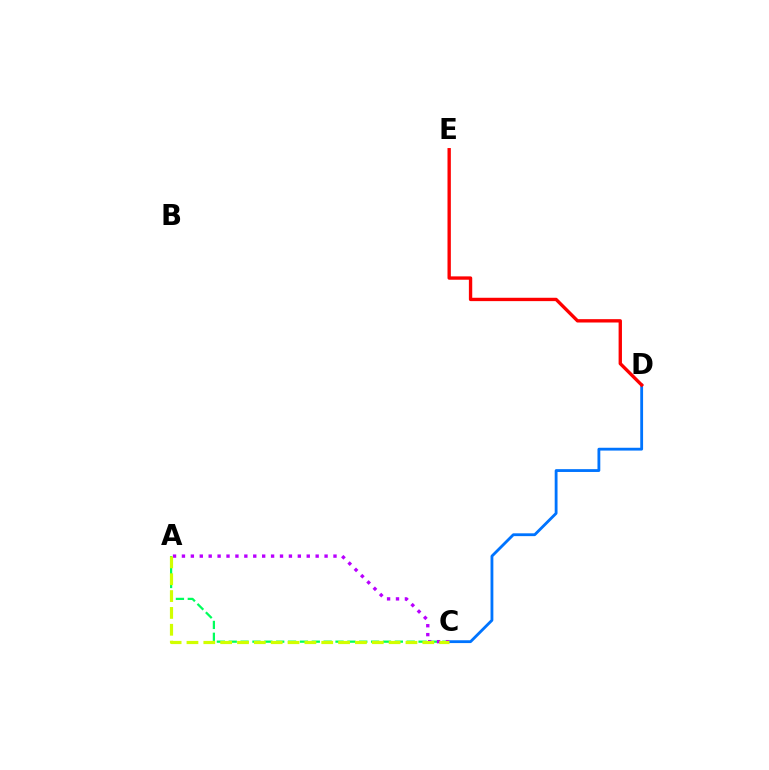{('A', 'C'): [{'color': '#00ff5c', 'line_style': 'dashed', 'thickness': 1.61}, {'color': '#b900ff', 'line_style': 'dotted', 'thickness': 2.42}, {'color': '#d1ff00', 'line_style': 'dashed', 'thickness': 2.29}], ('C', 'D'): [{'color': '#0074ff', 'line_style': 'solid', 'thickness': 2.03}], ('D', 'E'): [{'color': '#ff0000', 'line_style': 'solid', 'thickness': 2.41}]}